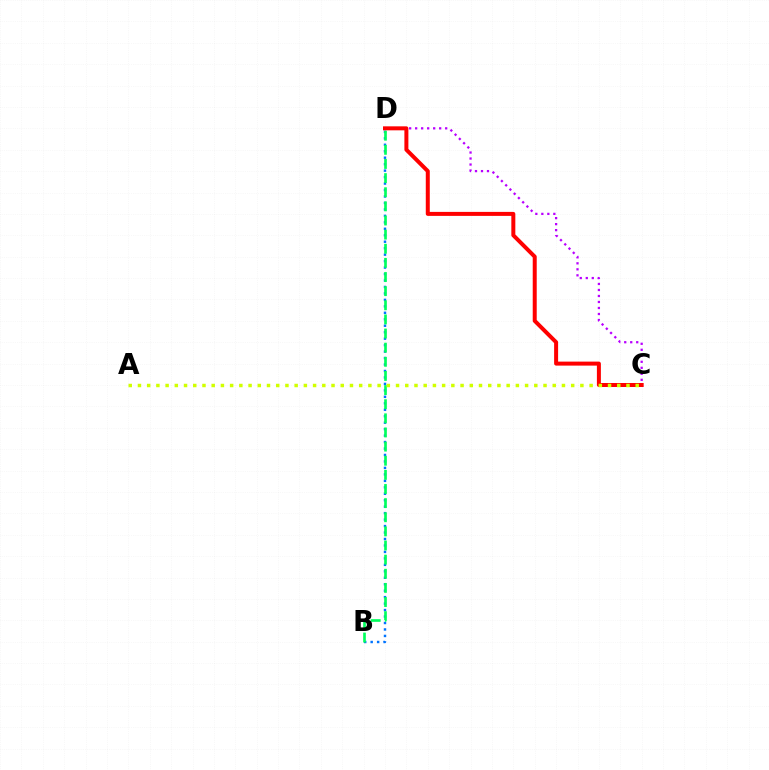{('B', 'D'): [{'color': '#0074ff', 'line_style': 'dotted', 'thickness': 1.76}, {'color': '#00ff5c', 'line_style': 'dashed', 'thickness': 1.92}], ('C', 'D'): [{'color': '#b900ff', 'line_style': 'dotted', 'thickness': 1.63}, {'color': '#ff0000', 'line_style': 'solid', 'thickness': 2.87}], ('A', 'C'): [{'color': '#d1ff00', 'line_style': 'dotted', 'thickness': 2.5}]}